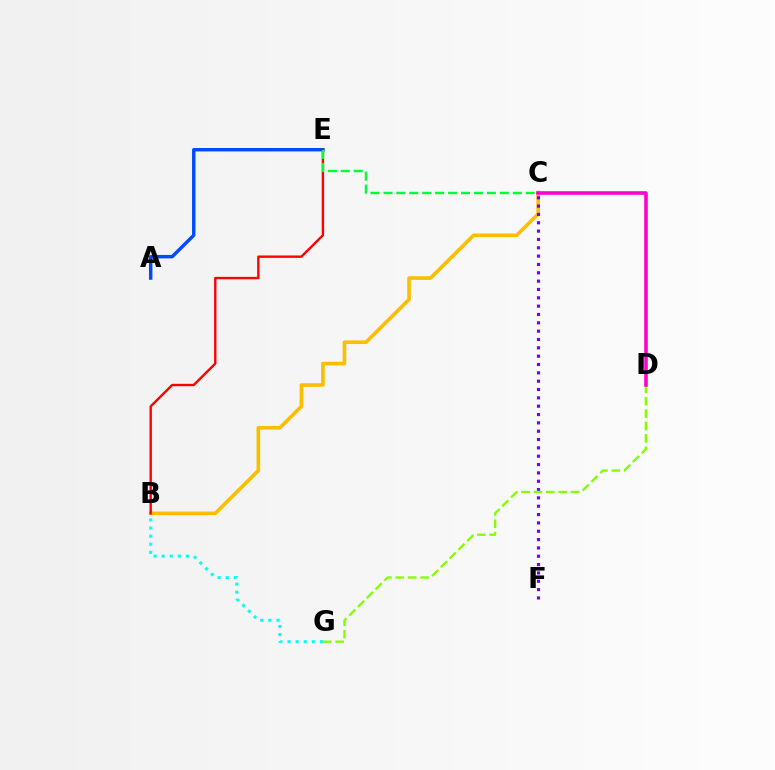{('B', 'G'): [{'color': '#00fff6', 'line_style': 'dotted', 'thickness': 2.2}], ('B', 'C'): [{'color': '#ffbd00', 'line_style': 'solid', 'thickness': 2.61}], ('C', 'F'): [{'color': '#7200ff', 'line_style': 'dotted', 'thickness': 2.27}], ('D', 'G'): [{'color': '#84ff00', 'line_style': 'dashed', 'thickness': 1.68}], ('A', 'E'): [{'color': '#004bff', 'line_style': 'solid', 'thickness': 2.47}], ('B', 'E'): [{'color': '#ff0000', 'line_style': 'solid', 'thickness': 1.72}], ('C', 'E'): [{'color': '#00ff39', 'line_style': 'dashed', 'thickness': 1.76}], ('C', 'D'): [{'color': '#ff00cf', 'line_style': 'solid', 'thickness': 2.57}]}